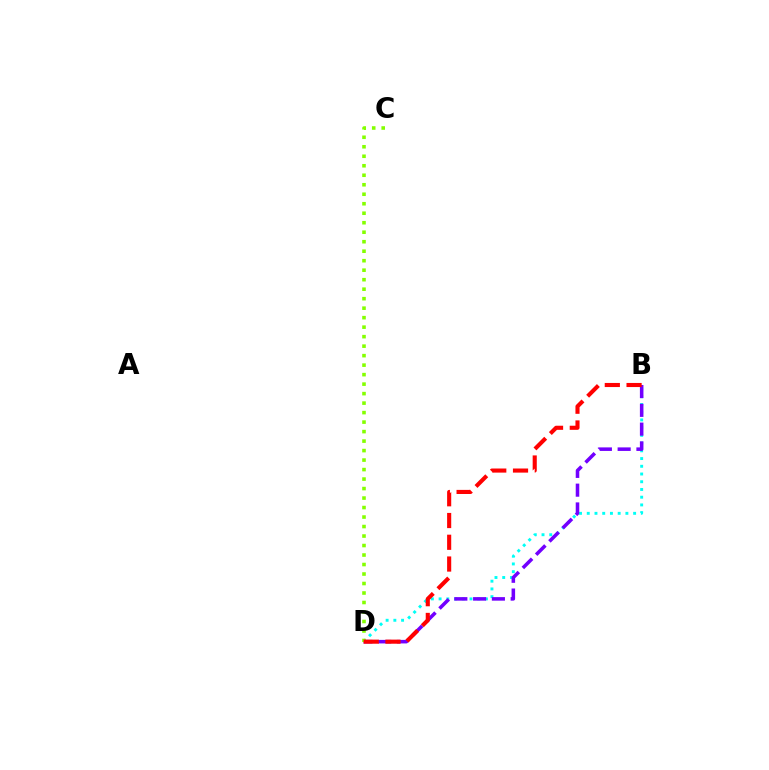{('B', 'D'): [{'color': '#00fff6', 'line_style': 'dotted', 'thickness': 2.1}, {'color': '#7200ff', 'line_style': 'dashed', 'thickness': 2.55}, {'color': '#ff0000', 'line_style': 'dashed', 'thickness': 2.96}], ('C', 'D'): [{'color': '#84ff00', 'line_style': 'dotted', 'thickness': 2.58}]}